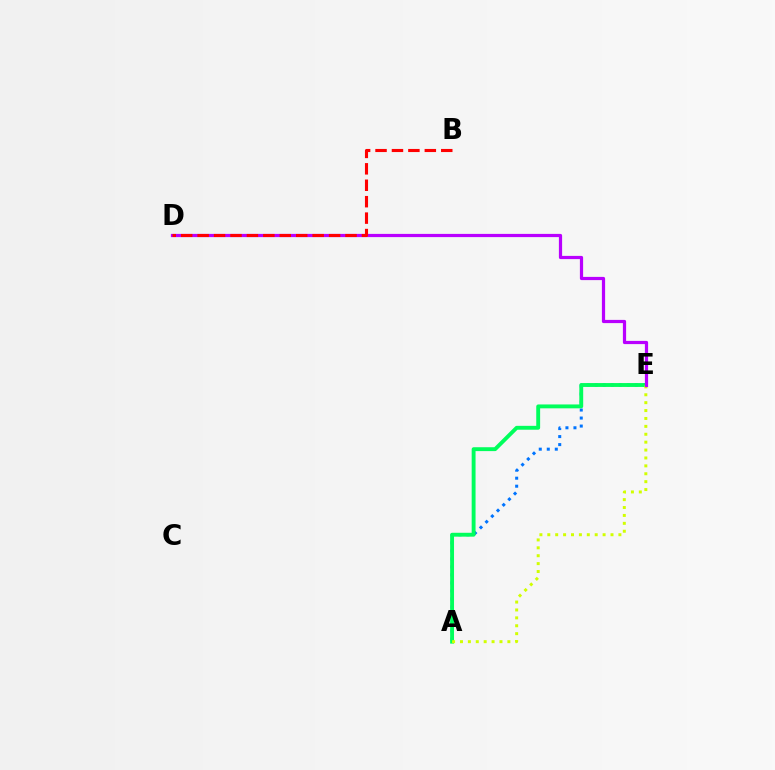{('A', 'E'): [{'color': '#0074ff', 'line_style': 'dotted', 'thickness': 2.18}, {'color': '#00ff5c', 'line_style': 'solid', 'thickness': 2.79}, {'color': '#d1ff00', 'line_style': 'dotted', 'thickness': 2.15}], ('D', 'E'): [{'color': '#b900ff', 'line_style': 'solid', 'thickness': 2.31}], ('B', 'D'): [{'color': '#ff0000', 'line_style': 'dashed', 'thickness': 2.23}]}